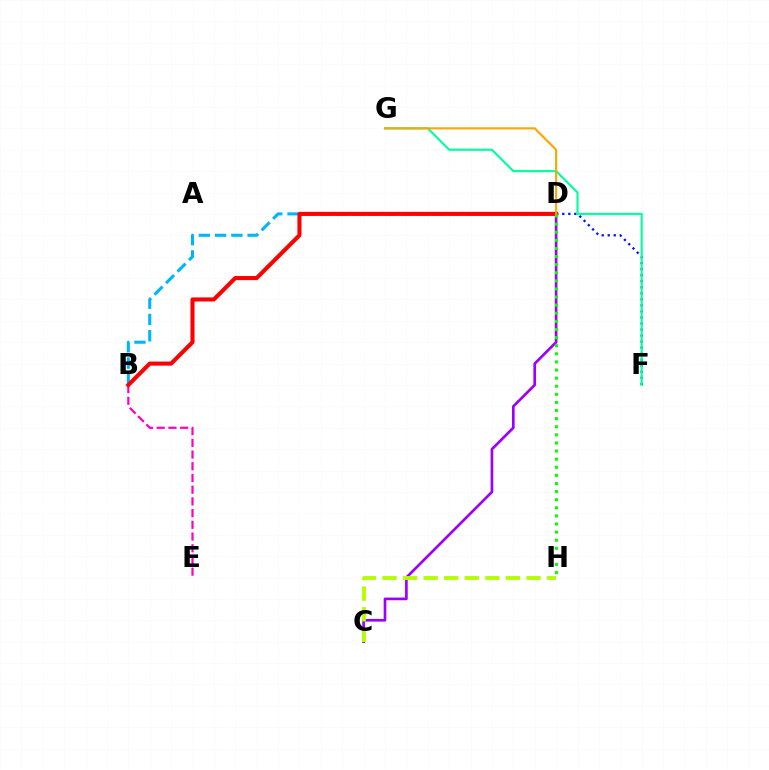{('B', 'D'): [{'color': '#00b5ff', 'line_style': 'dashed', 'thickness': 2.21}, {'color': '#ff0000', 'line_style': 'solid', 'thickness': 2.93}], ('C', 'D'): [{'color': '#9b00ff', 'line_style': 'solid', 'thickness': 1.92}], ('D', 'F'): [{'color': '#0010ff', 'line_style': 'dotted', 'thickness': 1.64}], ('C', 'H'): [{'color': '#b3ff00', 'line_style': 'dashed', 'thickness': 2.8}], ('B', 'E'): [{'color': '#ff00bd', 'line_style': 'dashed', 'thickness': 1.59}], ('F', 'G'): [{'color': '#00ff9d', 'line_style': 'solid', 'thickness': 1.53}], ('D', 'G'): [{'color': '#ffa500', 'line_style': 'solid', 'thickness': 1.53}], ('D', 'H'): [{'color': '#08ff00', 'line_style': 'dotted', 'thickness': 2.2}]}